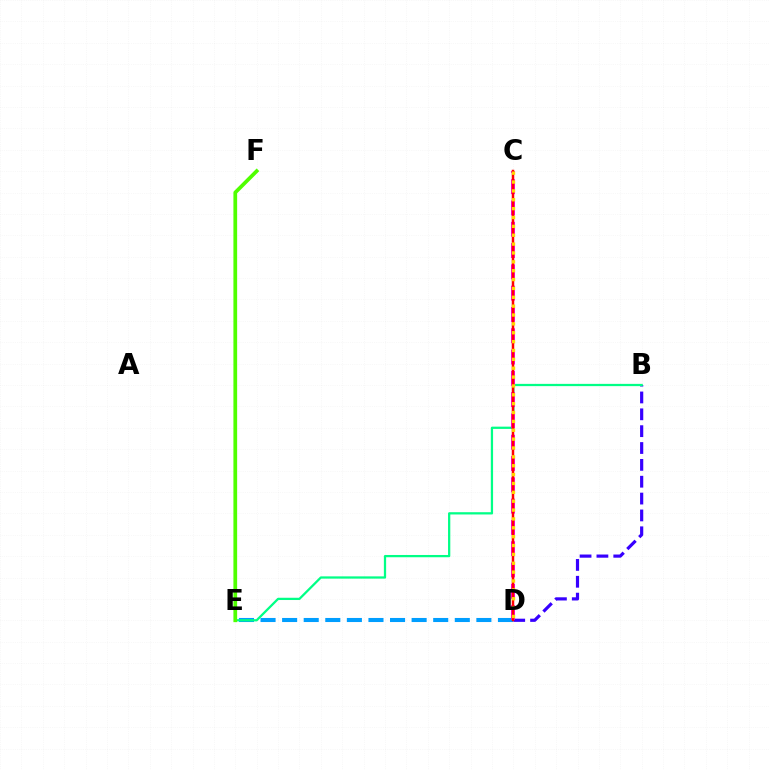{('B', 'D'): [{'color': '#3700ff', 'line_style': 'dashed', 'thickness': 2.29}], ('D', 'E'): [{'color': '#009eff', 'line_style': 'dashed', 'thickness': 2.93}], ('B', 'E'): [{'color': '#00ff86', 'line_style': 'solid', 'thickness': 1.63}], ('C', 'D'): [{'color': '#ff00ed', 'line_style': 'dashed', 'thickness': 2.89}, {'color': '#ff0000', 'line_style': 'solid', 'thickness': 1.8}, {'color': '#ffd500', 'line_style': 'dotted', 'thickness': 2.41}], ('E', 'F'): [{'color': '#4fff00', 'line_style': 'solid', 'thickness': 2.69}]}